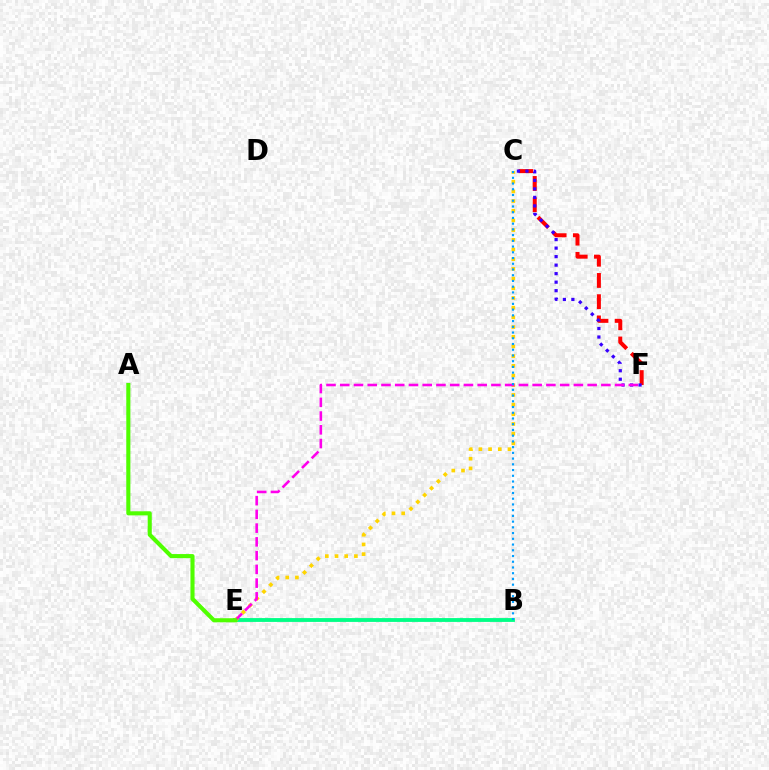{('B', 'E'): [{'color': '#00ff86', 'line_style': 'solid', 'thickness': 2.76}], ('C', 'E'): [{'color': '#ffd500', 'line_style': 'dotted', 'thickness': 2.63}], ('C', 'F'): [{'color': '#ff0000', 'line_style': 'dashed', 'thickness': 2.88}, {'color': '#3700ff', 'line_style': 'dotted', 'thickness': 2.31}], ('E', 'F'): [{'color': '#ff00ed', 'line_style': 'dashed', 'thickness': 1.87}], ('B', 'C'): [{'color': '#009eff', 'line_style': 'dotted', 'thickness': 1.56}], ('A', 'E'): [{'color': '#4fff00', 'line_style': 'solid', 'thickness': 2.95}]}